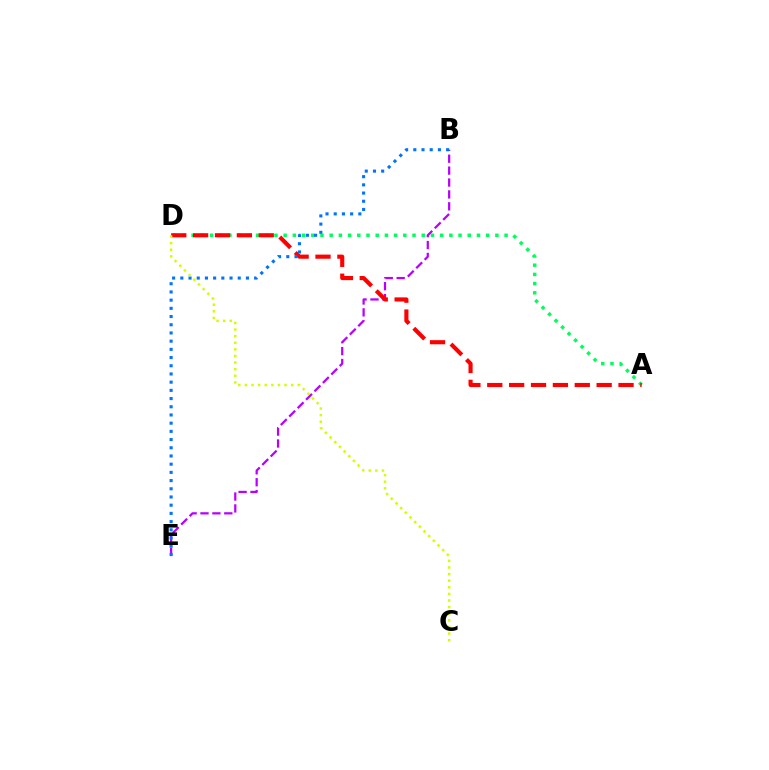{('A', 'D'): [{'color': '#00ff5c', 'line_style': 'dotted', 'thickness': 2.5}, {'color': '#ff0000', 'line_style': 'dashed', 'thickness': 2.97}], ('B', 'E'): [{'color': '#b900ff', 'line_style': 'dashed', 'thickness': 1.62}, {'color': '#0074ff', 'line_style': 'dotted', 'thickness': 2.23}], ('C', 'D'): [{'color': '#d1ff00', 'line_style': 'dotted', 'thickness': 1.8}]}